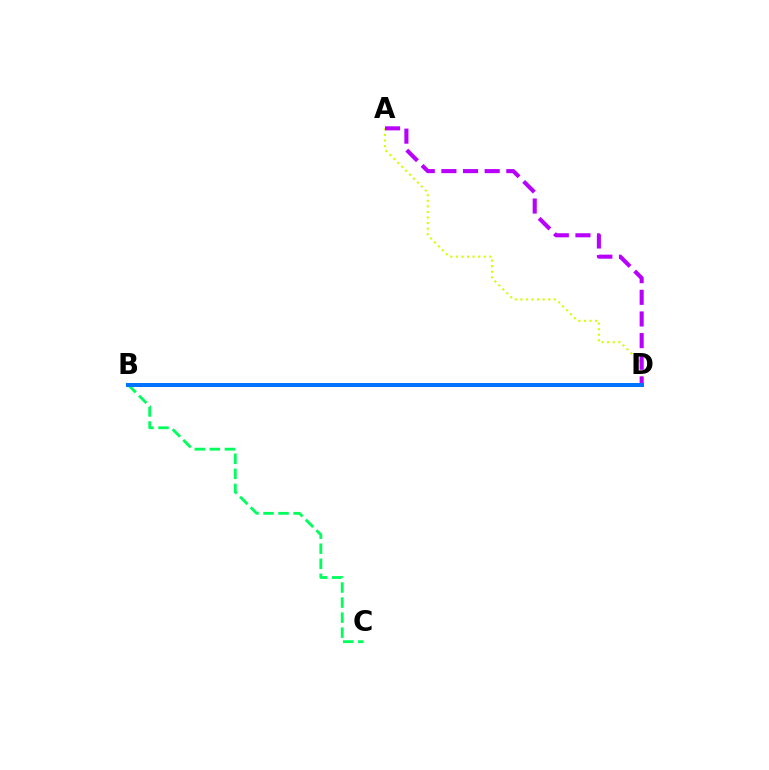{('B', 'C'): [{'color': '#00ff5c', 'line_style': 'dashed', 'thickness': 2.04}], ('A', 'D'): [{'color': '#d1ff00', 'line_style': 'dotted', 'thickness': 1.51}, {'color': '#b900ff', 'line_style': 'dashed', 'thickness': 2.94}], ('B', 'D'): [{'color': '#ff0000', 'line_style': 'dashed', 'thickness': 1.89}, {'color': '#0074ff', 'line_style': 'solid', 'thickness': 2.87}]}